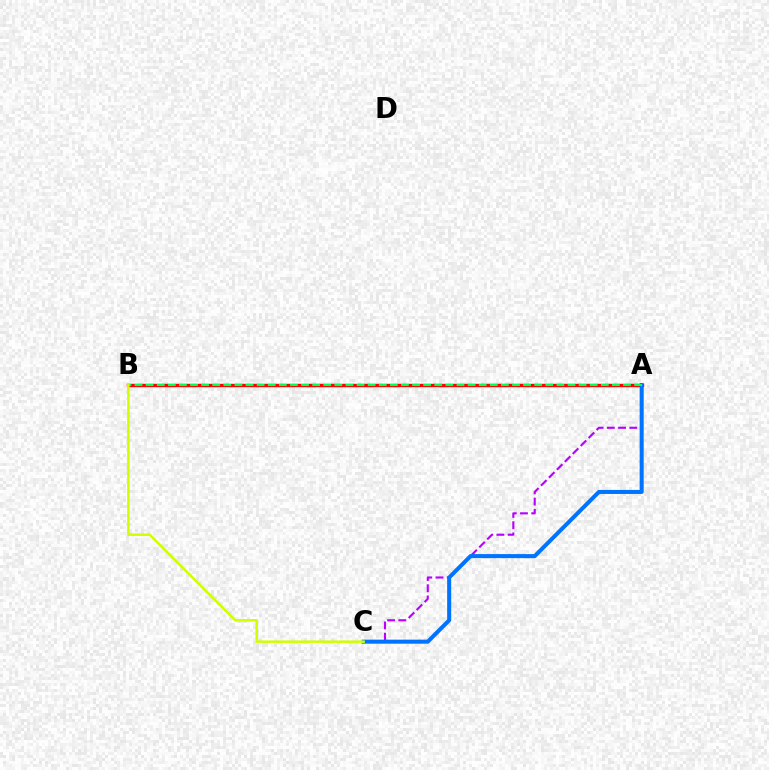{('A', 'B'): [{'color': '#ff0000', 'line_style': 'solid', 'thickness': 2.45}, {'color': '#00ff5c', 'line_style': 'dashed', 'thickness': 1.51}], ('A', 'C'): [{'color': '#b900ff', 'line_style': 'dashed', 'thickness': 1.53}, {'color': '#0074ff', 'line_style': 'solid', 'thickness': 2.91}], ('B', 'C'): [{'color': '#d1ff00', 'line_style': 'solid', 'thickness': 1.8}]}